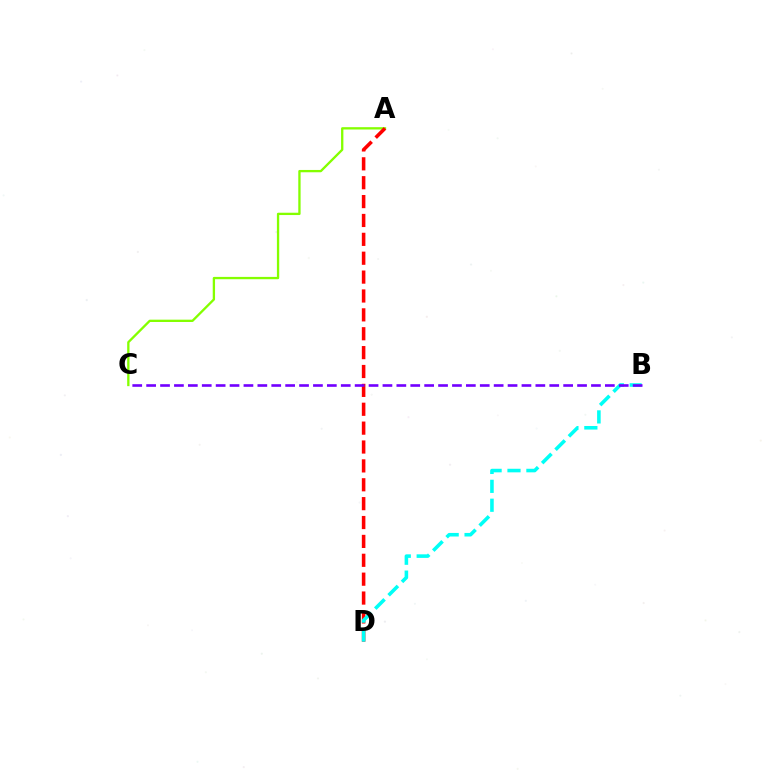{('A', 'C'): [{'color': '#84ff00', 'line_style': 'solid', 'thickness': 1.67}], ('A', 'D'): [{'color': '#ff0000', 'line_style': 'dashed', 'thickness': 2.56}], ('B', 'D'): [{'color': '#00fff6', 'line_style': 'dashed', 'thickness': 2.57}], ('B', 'C'): [{'color': '#7200ff', 'line_style': 'dashed', 'thickness': 1.89}]}